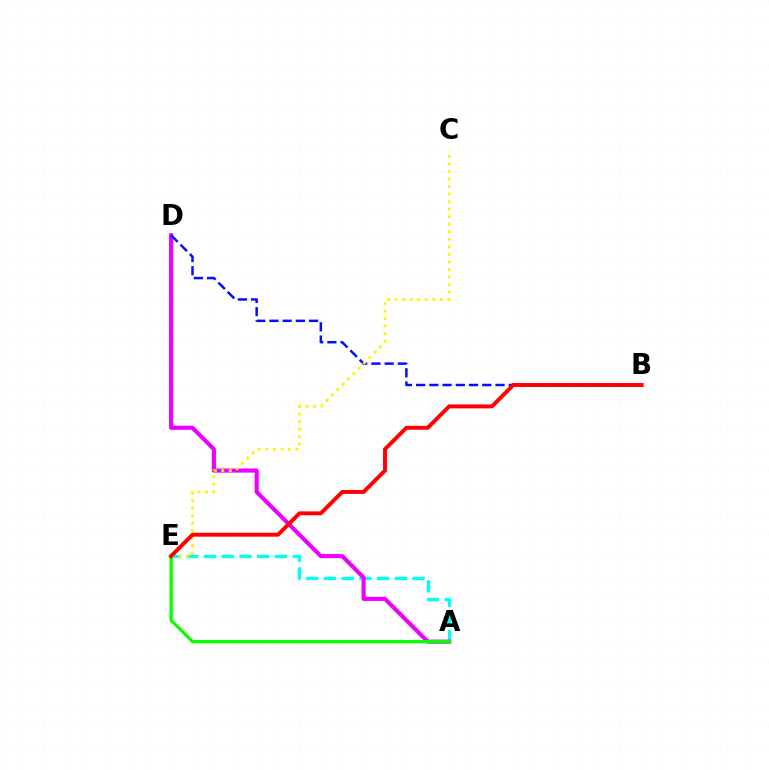{('A', 'E'): [{'color': '#00fff6', 'line_style': 'dashed', 'thickness': 2.41}, {'color': '#08ff00', 'line_style': 'solid', 'thickness': 2.38}], ('A', 'D'): [{'color': '#ee00ff', 'line_style': 'solid', 'thickness': 2.97}], ('B', 'D'): [{'color': '#0010ff', 'line_style': 'dashed', 'thickness': 1.8}], ('C', 'E'): [{'color': '#fcf500', 'line_style': 'dotted', 'thickness': 2.05}], ('B', 'E'): [{'color': '#ff0000', 'line_style': 'solid', 'thickness': 2.83}]}